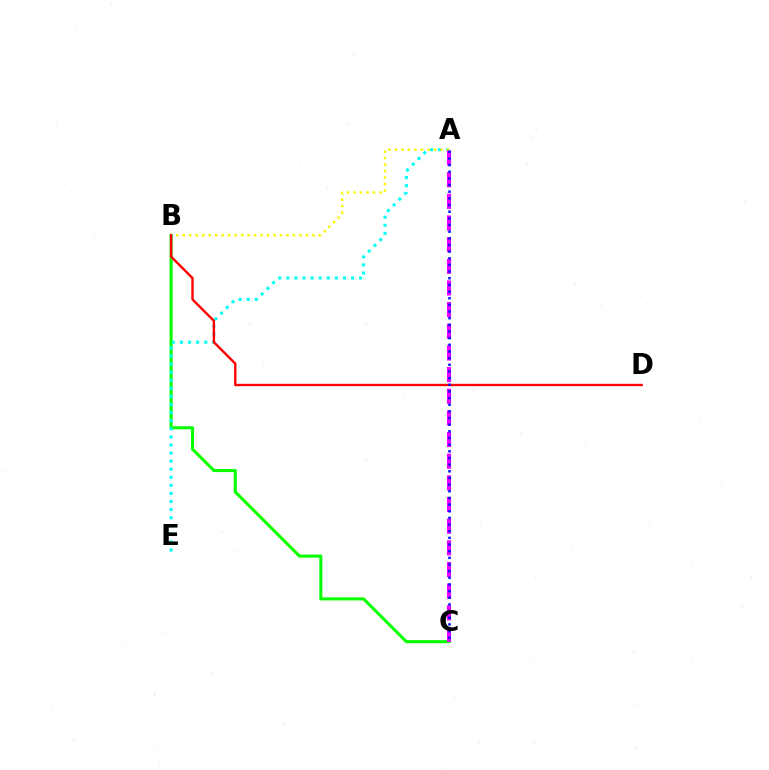{('B', 'C'): [{'color': '#08ff00', 'line_style': 'solid', 'thickness': 2.2}], ('A', 'E'): [{'color': '#00fff6', 'line_style': 'dotted', 'thickness': 2.2}], ('A', 'B'): [{'color': '#fcf500', 'line_style': 'dotted', 'thickness': 1.76}], ('B', 'D'): [{'color': '#ff0000', 'line_style': 'solid', 'thickness': 1.72}], ('A', 'C'): [{'color': '#ee00ff', 'line_style': 'dashed', 'thickness': 2.94}, {'color': '#0010ff', 'line_style': 'dotted', 'thickness': 1.81}]}